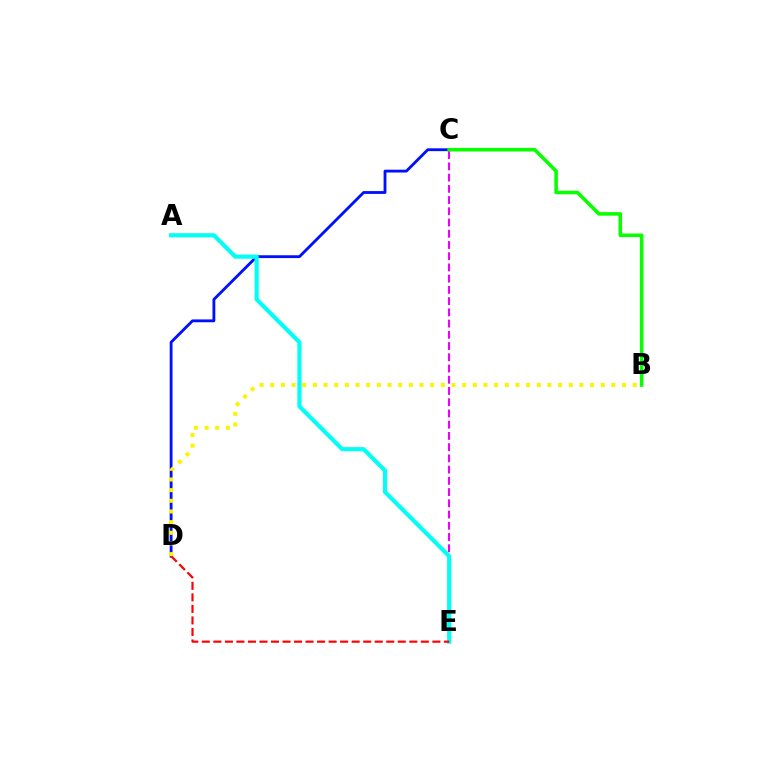{('C', 'E'): [{'color': '#ee00ff', 'line_style': 'dashed', 'thickness': 1.53}], ('C', 'D'): [{'color': '#0010ff', 'line_style': 'solid', 'thickness': 2.04}], ('A', 'E'): [{'color': '#00fff6', 'line_style': 'solid', 'thickness': 2.98}], ('D', 'E'): [{'color': '#ff0000', 'line_style': 'dashed', 'thickness': 1.57}], ('B', 'C'): [{'color': '#08ff00', 'line_style': 'solid', 'thickness': 2.57}], ('B', 'D'): [{'color': '#fcf500', 'line_style': 'dotted', 'thickness': 2.9}]}